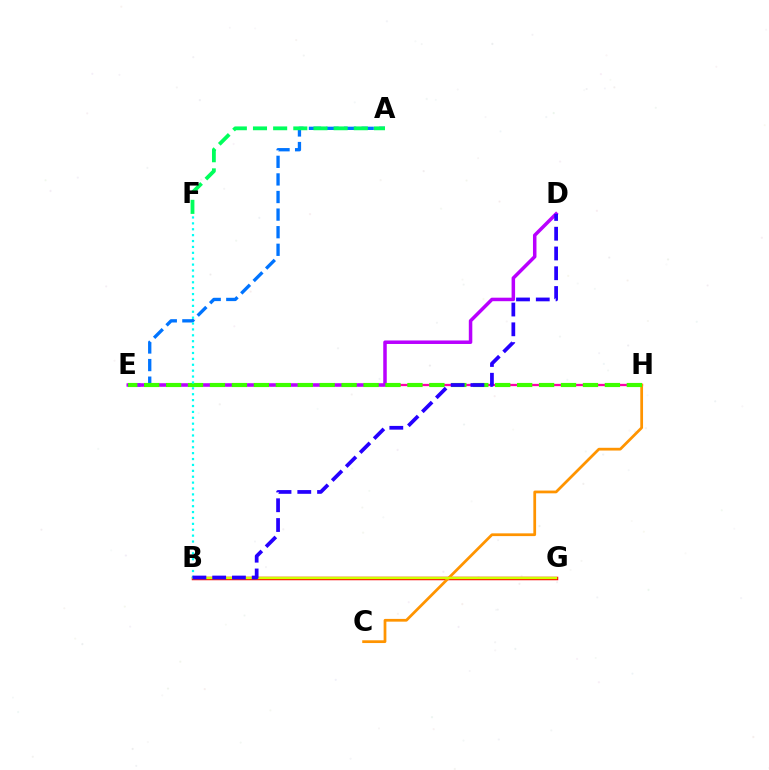{('E', 'H'): [{'color': '#ff00ac', 'line_style': 'solid', 'thickness': 1.65}, {'color': '#3dff00', 'line_style': 'dashed', 'thickness': 2.98}], ('B', 'G'): [{'color': '#ff0000', 'line_style': 'solid', 'thickness': 2.51}, {'color': '#d1ff00', 'line_style': 'solid', 'thickness': 1.72}], ('C', 'H'): [{'color': '#ff9400', 'line_style': 'solid', 'thickness': 1.98}], ('A', 'E'): [{'color': '#0074ff', 'line_style': 'dashed', 'thickness': 2.39}], ('D', 'E'): [{'color': '#b900ff', 'line_style': 'solid', 'thickness': 2.52}], ('B', 'F'): [{'color': '#00fff6', 'line_style': 'dotted', 'thickness': 1.6}], ('B', 'D'): [{'color': '#2500ff', 'line_style': 'dashed', 'thickness': 2.69}], ('A', 'F'): [{'color': '#00ff5c', 'line_style': 'dashed', 'thickness': 2.74}]}